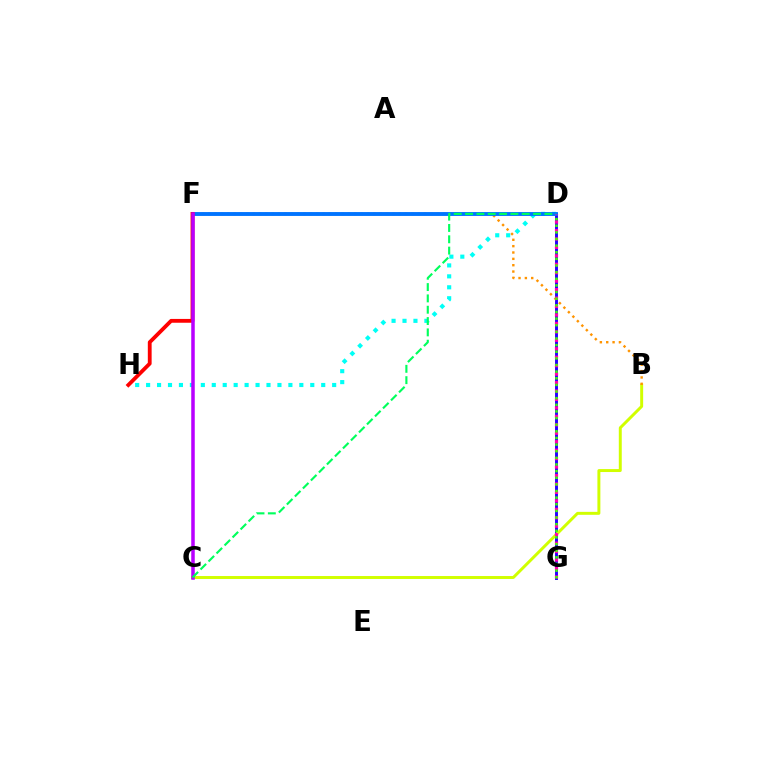{('D', 'G'): [{'color': '#2500ff', 'line_style': 'solid', 'thickness': 2.11}, {'color': '#ff00ac', 'line_style': 'dotted', 'thickness': 2.3}, {'color': '#3dff00', 'line_style': 'dotted', 'thickness': 1.8}], ('B', 'C'): [{'color': '#d1ff00', 'line_style': 'solid', 'thickness': 2.13}], ('B', 'F'): [{'color': '#ff9400', 'line_style': 'dotted', 'thickness': 1.72}], ('D', 'H'): [{'color': '#00fff6', 'line_style': 'dotted', 'thickness': 2.97}], ('D', 'F'): [{'color': '#0074ff', 'line_style': 'solid', 'thickness': 2.8}], ('F', 'H'): [{'color': '#ff0000', 'line_style': 'solid', 'thickness': 2.75}], ('C', 'F'): [{'color': '#b900ff', 'line_style': 'solid', 'thickness': 2.53}], ('C', 'D'): [{'color': '#00ff5c', 'line_style': 'dashed', 'thickness': 1.54}]}